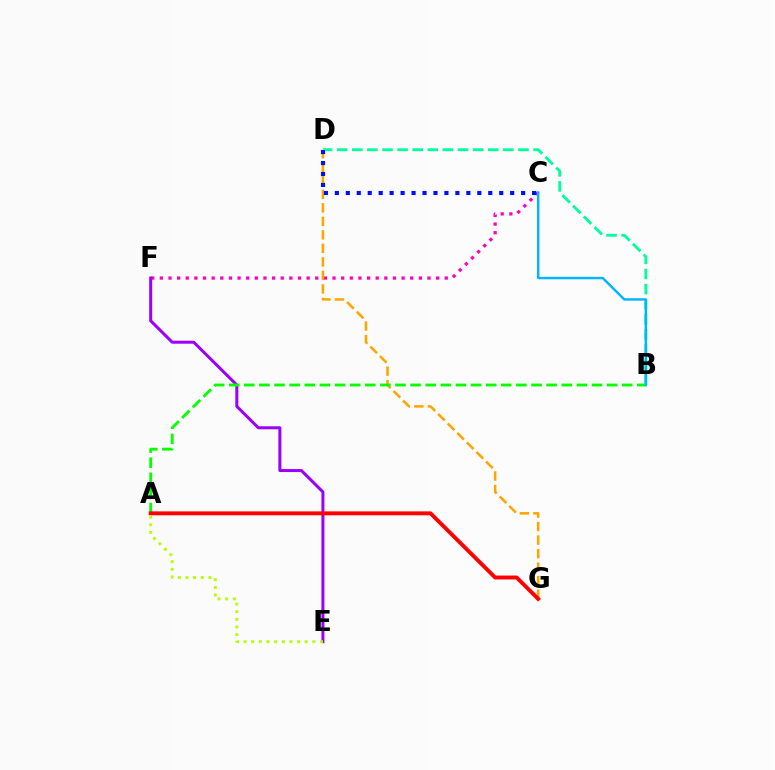{('C', 'F'): [{'color': '#ff00bd', 'line_style': 'dotted', 'thickness': 2.35}], ('D', 'G'): [{'color': '#ffa500', 'line_style': 'dashed', 'thickness': 1.84}], ('E', 'F'): [{'color': '#9b00ff', 'line_style': 'solid', 'thickness': 2.17}], ('A', 'B'): [{'color': '#08ff00', 'line_style': 'dashed', 'thickness': 2.05}], ('B', 'D'): [{'color': '#00ff9d', 'line_style': 'dashed', 'thickness': 2.05}], ('A', 'G'): [{'color': '#ff0000', 'line_style': 'solid', 'thickness': 2.81}], ('A', 'E'): [{'color': '#b3ff00', 'line_style': 'dotted', 'thickness': 2.08}], ('B', 'C'): [{'color': '#00b5ff', 'line_style': 'solid', 'thickness': 1.76}], ('C', 'D'): [{'color': '#0010ff', 'line_style': 'dotted', 'thickness': 2.98}]}